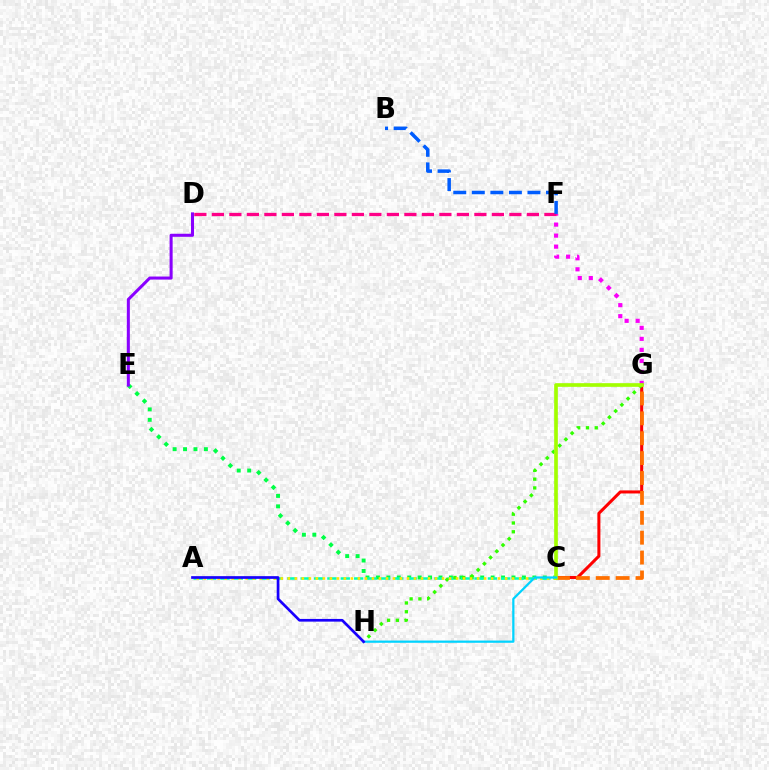{('C', 'E'): [{'color': '#00ff45', 'line_style': 'dotted', 'thickness': 2.83}], ('F', 'G'): [{'color': '#fa00f9', 'line_style': 'dotted', 'thickness': 2.99}], ('C', 'G'): [{'color': '#ff0000', 'line_style': 'solid', 'thickness': 2.19}, {'color': '#ff7000', 'line_style': 'dashed', 'thickness': 2.7}, {'color': '#a2ff00', 'line_style': 'solid', 'thickness': 2.64}], ('A', 'C'): [{'color': '#00ffbb', 'line_style': 'dashed', 'thickness': 1.82}, {'color': '#ffe600', 'line_style': 'dotted', 'thickness': 1.9}], ('G', 'H'): [{'color': '#31ff00', 'line_style': 'dotted', 'thickness': 2.39}], ('D', 'F'): [{'color': '#ff0088', 'line_style': 'dashed', 'thickness': 2.38}], ('D', 'E'): [{'color': '#8a00ff', 'line_style': 'solid', 'thickness': 2.19}], ('C', 'H'): [{'color': '#00d3ff', 'line_style': 'solid', 'thickness': 1.61}], ('B', 'F'): [{'color': '#005dff', 'line_style': 'dashed', 'thickness': 2.52}], ('A', 'H'): [{'color': '#1900ff', 'line_style': 'solid', 'thickness': 1.94}]}